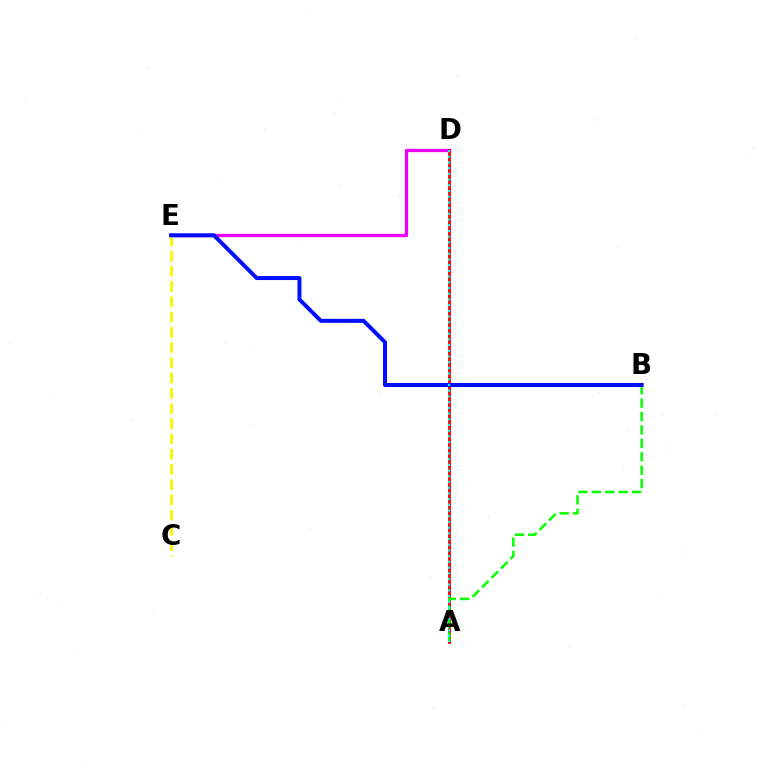{('D', 'E'): [{'color': '#ee00ff', 'line_style': 'solid', 'thickness': 2.36}], ('A', 'D'): [{'color': '#ff0000', 'line_style': 'solid', 'thickness': 2.04}, {'color': '#00fff6', 'line_style': 'dotted', 'thickness': 1.55}], ('C', 'E'): [{'color': '#fcf500', 'line_style': 'dashed', 'thickness': 2.07}], ('A', 'B'): [{'color': '#08ff00', 'line_style': 'dashed', 'thickness': 1.82}], ('B', 'E'): [{'color': '#0010ff', 'line_style': 'solid', 'thickness': 2.87}]}